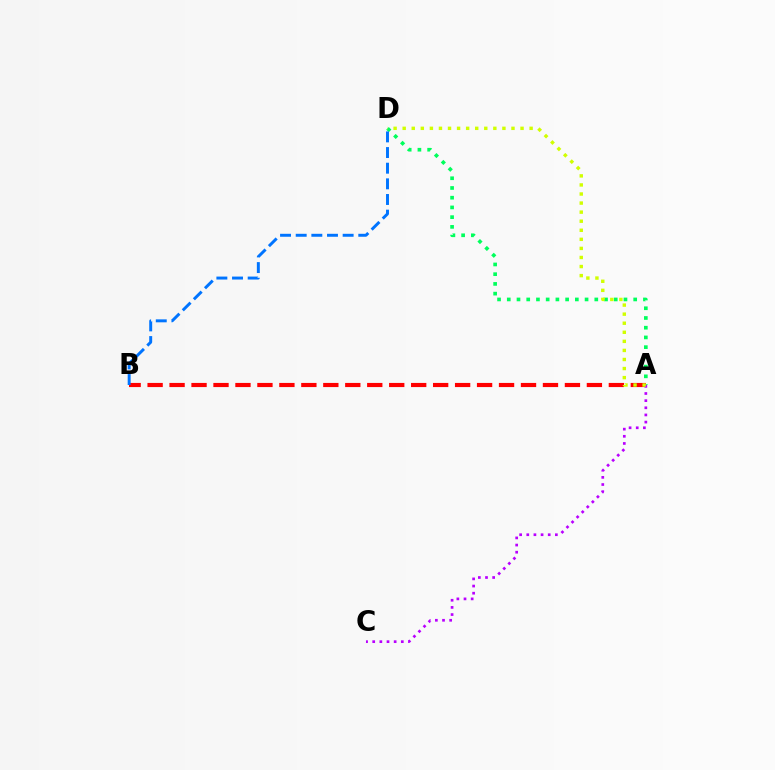{('A', 'D'): [{'color': '#00ff5c', 'line_style': 'dotted', 'thickness': 2.64}, {'color': '#d1ff00', 'line_style': 'dotted', 'thickness': 2.46}], ('A', 'B'): [{'color': '#ff0000', 'line_style': 'dashed', 'thickness': 2.98}], ('A', 'C'): [{'color': '#b900ff', 'line_style': 'dotted', 'thickness': 1.94}], ('B', 'D'): [{'color': '#0074ff', 'line_style': 'dashed', 'thickness': 2.13}]}